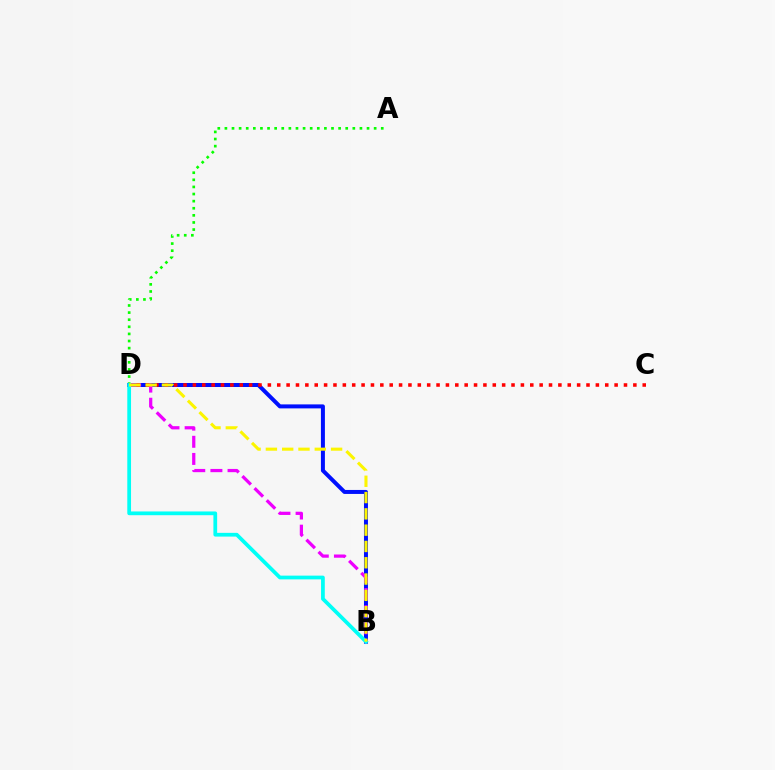{('A', 'D'): [{'color': '#08ff00', 'line_style': 'dotted', 'thickness': 1.93}], ('B', 'D'): [{'color': '#0010ff', 'line_style': 'solid', 'thickness': 2.87}, {'color': '#ee00ff', 'line_style': 'dashed', 'thickness': 2.33}, {'color': '#00fff6', 'line_style': 'solid', 'thickness': 2.69}, {'color': '#fcf500', 'line_style': 'dashed', 'thickness': 2.21}], ('C', 'D'): [{'color': '#ff0000', 'line_style': 'dotted', 'thickness': 2.55}]}